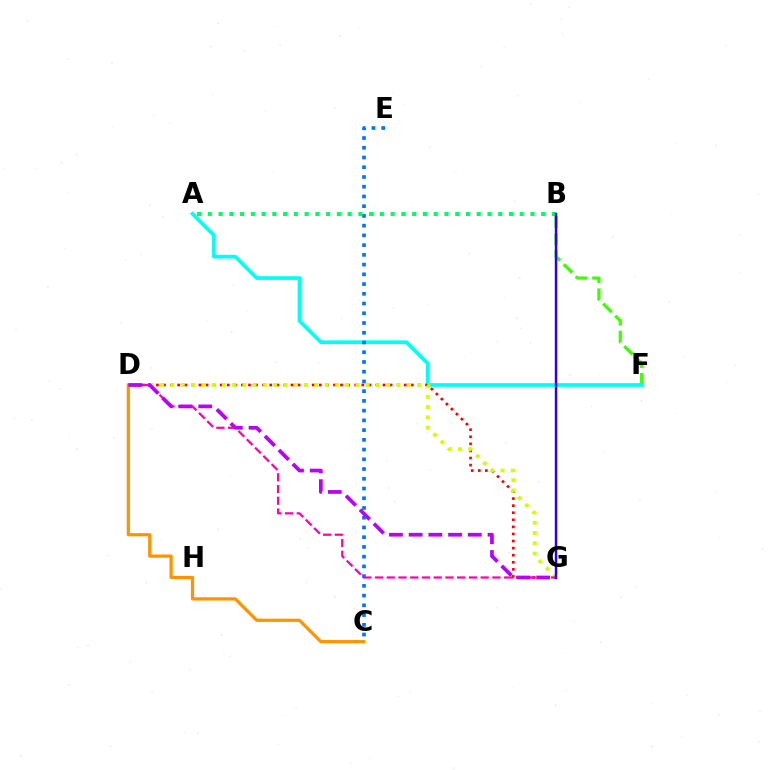{('B', 'F'): [{'color': '#3dff00', 'line_style': 'dashed', 'thickness': 2.32}], ('A', 'F'): [{'color': '#00fff6', 'line_style': 'solid', 'thickness': 2.65}], ('D', 'G'): [{'color': '#ff0000', 'line_style': 'dotted', 'thickness': 1.92}, {'color': '#d1ff00', 'line_style': 'dotted', 'thickness': 2.79}, {'color': '#ff00ac', 'line_style': 'dashed', 'thickness': 1.59}, {'color': '#b900ff', 'line_style': 'dashed', 'thickness': 2.68}], ('C', 'E'): [{'color': '#0074ff', 'line_style': 'dotted', 'thickness': 2.65}], ('A', 'B'): [{'color': '#00ff5c', 'line_style': 'dotted', 'thickness': 2.92}], ('C', 'D'): [{'color': '#ff9400', 'line_style': 'solid', 'thickness': 2.32}], ('B', 'G'): [{'color': '#2500ff', 'line_style': 'solid', 'thickness': 1.75}]}